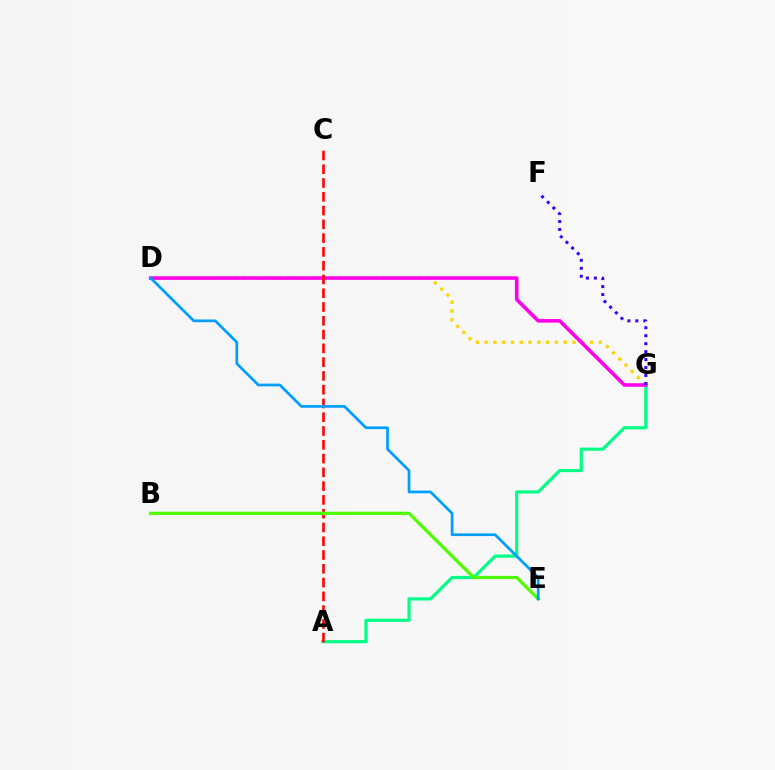{('D', 'G'): [{'color': '#ffd500', 'line_style': 'dotted', 'thickness': 2.39}, {'color': '#ff00ed', 'line_style': 'solid', 'thickness': 2.57}], ('A', 'G'): [{'color': '#00ff86', 'line_style': 'solid', 'thickness': 2.29}], ('A', 'C'): [{'color': '#ff0000', 'line_style': 'dashed', 'thickness': 1.87}], ('F', 'G'): [{'color': '#3700ff', 'line_style': 'dotted', 'thickness': 2.16}], ('B', 'E'): [{'color': '#4fff00', 'line_style': 'solid', 'thickness': 2.32}], ('D', 'E'): [{'color': '#009eff', 'line_style': 'solid', 'thickness': 1.95}]}